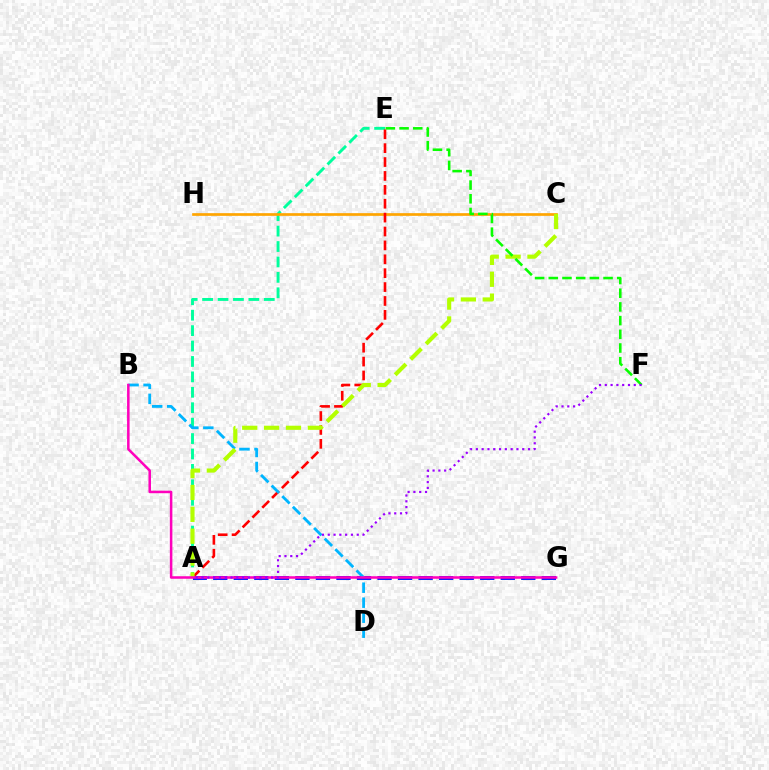{('A', 'E'): [{'color': '#00ff9d', 'line_style': 'dashed', 'thickness': 2.1}, {'color': '#ff0000', 'line_style': 'dashed', 'thickness': 1.89}], ('C', 'H'): [{'color': '#ffa500', 'line_style': 'solid', 'thickness': 1.94}], ('A', 'G'): [{'color': '#0010ff', 'line_style': 'dashed', 'thickness': 2.79}], ('B', 'D'): [{'color': '#00b5ff', 'line_style': 'dashed', 'thickness': 2.04}], ('A', 'C'): [{'color': '#b3ff00', 'line_style': 'dashed', 'thickness': 2.97}], ('E', 'F'): [{'color': '#08ff00', 'line_style': 'dashed', 'thickness': 1.86}], ('B', 'G'): [{'color': '#ff00bd', 'line_style': 'solid', 'thickness': 1.82}], ('A', 'F'): [{'color': '#9b00ff', 'line_style': 'dotted', 'thickness': 1.57}]}